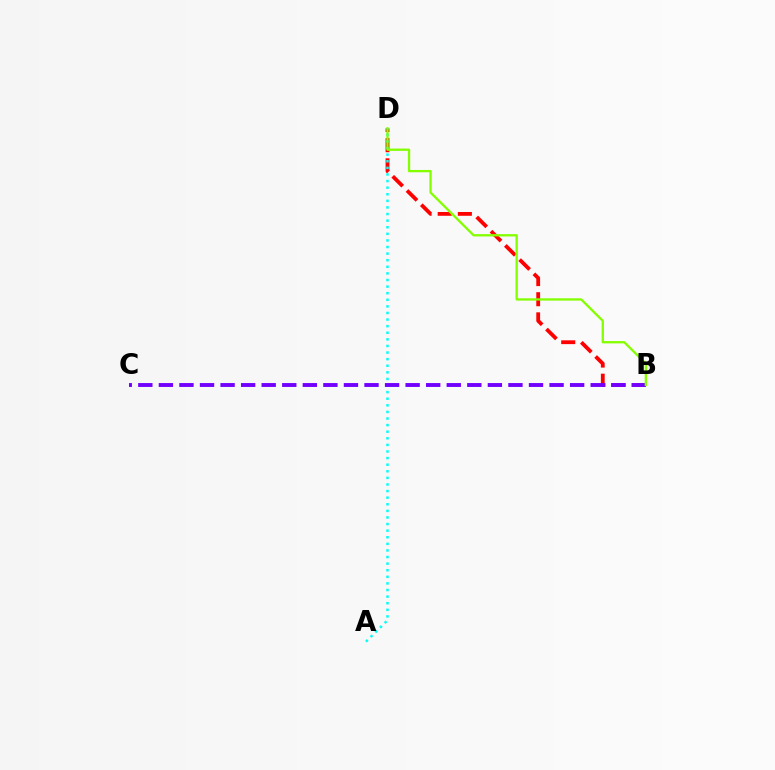{('B', 'D'): [{'color': '#ff0000', 'line_style': 'dashed', 'thickness': 2.74}, {'color': '#84ff00', 'line_style': 'solid', 'thickness': 1.66}], ('A', 'D'): [{'color': '#00fff6', 'line_style': 'dotted', 'thickness': 1.79}], ('B', 'C'): [{'color': '#7200ff', 'line_style': 'dashed', 'thickness': 2.79}]}